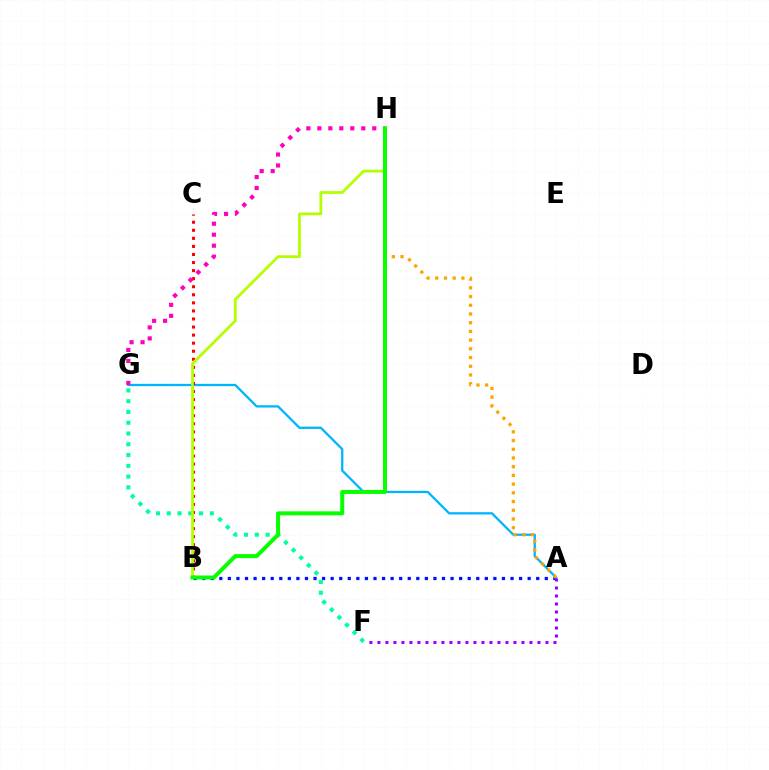{('A', 'B'): [{'color': '#0010ff', 'line_style': 'dotted', 'thickness': 2.33}], ('A', 'G'): [{'color': '#00b5ff', 'line_style': 'solid', 'thickness': 1.65}], ('B', 'C'): [{'color': '#ff0000', 'line_style': 'dotted', 'thickness': 2.19}], ('A', 'H'): [{'color': '#ffa500', 'line_style': 'dotted', 'thickness': 2.37}], ('F', 'G'): [{'color': '#00ff9d', 'line_style': 'dotted', 'thickness': 2.93}], ('G', 'H'): [{'color': '#ff00bd', 'line_style': 'dotted', 'thickness': 2.98}], ('B', 'H'): [{'color': '#b3ff00', 'line_style': 'solid', 'thickness': 2.0}, {'color': '#08ff00', 'line_style': 'solid', 'thickness': 2.88}], ('A', 'F'): [{'color': '#9b00ff', 'line_style': 'dotted', 'thickness': 2.17}]}